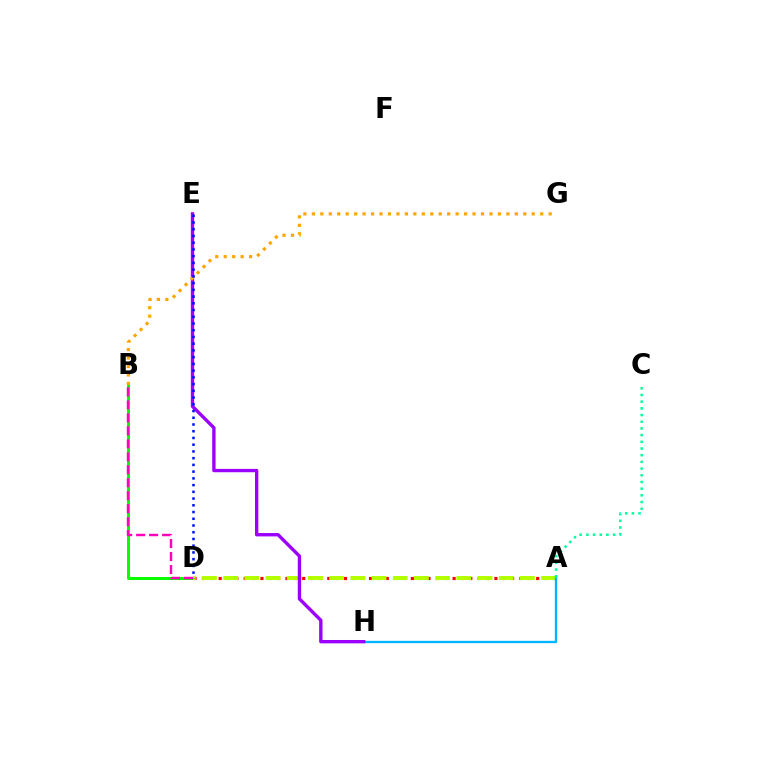{('A', 'D'): [{'color': '#ff0000', 'line_style': 'dotted', 'thickness': 2.27}, {'color': '#b3ff00', 'line_style': 'dashed', 'thickness': 2.88}], ('B', 'D'): [{'color': '#08ff00', 'line_style': 'solid', 'thickness': 2.15}, {'color': '#ff00bd', 'line_style': 'dashed', 'thickness': 1.76}], ('A', 'H'): [{'color': '#00b5ff', 'line_style': 'solid', 'thickness': 1.68}], ('E', 'H'): [{'color': '#9b00ff', 'line_style': 'solid', 'thickness': 2.41}], ('B', 'G'): [{'color': '#ffa500', 'line_style': 'dotted', 'thickness': 2.3}], ('D', 'E'): [{'color': '#0010ff', 'line_style': 'dotted', 'thickness': 1.83}], ('A', 'C'): [{'color': '#00ff9d', 'line_style': 'dotted', 'thickness': 1.82}]}